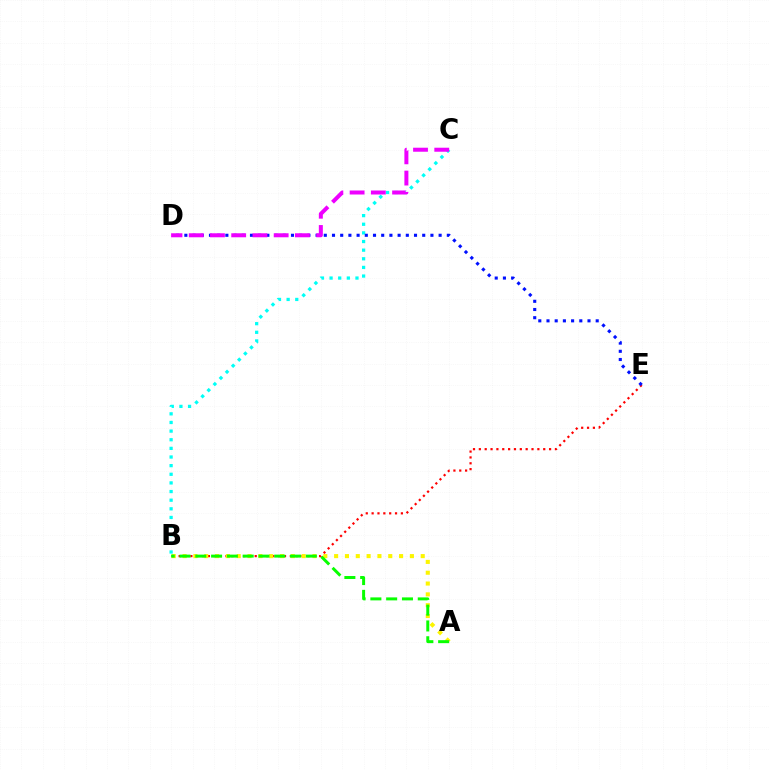{('B', 'E'): [{'color': '#ff0000', 'line_style': 'dotted', 'thickness': 1.59}], ('A', 'B'): [{'color': '#fcf500', 'line_style': 'dotted', 'thickness': 2.94}, {'color': '#08ff00', 'line_style': 'dashed', 'thickness': 2.15}], ('B', 'C'): [{'color': '#00fff6', 'line_style': 'dotted', 'thickness': 2.35}], ('D', 'E'): [{'color': '#0010ff', 'line_style': 'dotted', 'thickness': 2.23}], ('C', 'D'): [{'color': '#ee00ff', 'line_style': 'dashed', 'thickness': 2.89}]}